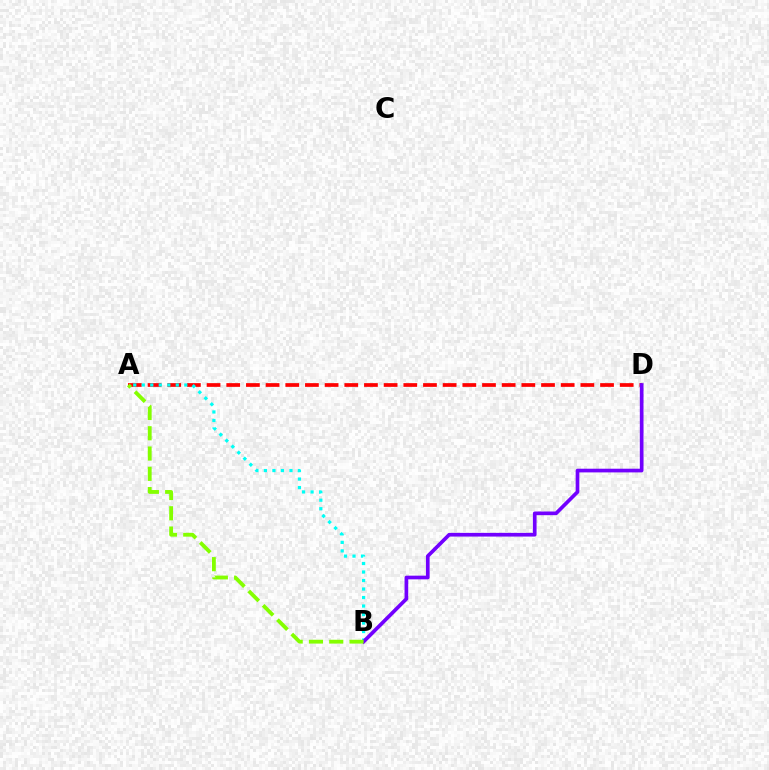{('A', 'D'): [{'color': '#ff0000', 'line_style': 'dashed', 'thickness': 2.67}], ('A', 'B'): [{'color': '#00fff6', 'line_style': 'dotted', 'thickness': 2.31}, {'color': '#84ff00', 'line_style': 'dashed', 'thickness': 2.76}], ('B', 'D'): [{'color': '#7200ff', 'line_style': 'solid', 'thickness': 2.65}]}